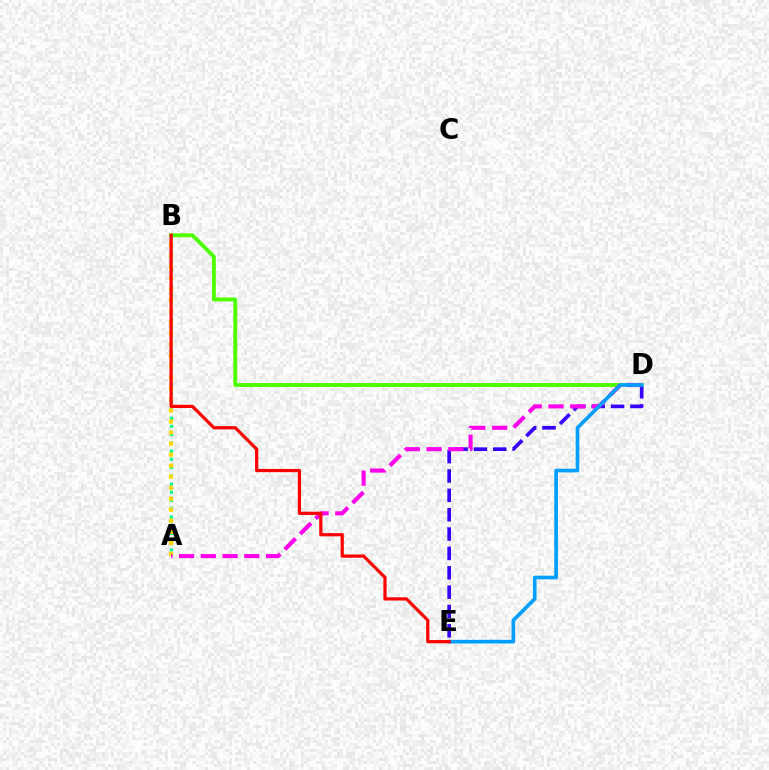{('D', 'E'): [{'color': '#3700ff', 'line_style': 'dashed', 'thickness': 2.63}, {'color': '#009eff', 'line_style': 'solid', 'thickness': 2.62}], ('A', 'B'): [{'color': '#00ff86', 'line_style': 'dotted', 'thickness': 2.24}, {'color': '#ffd500', 'line_style': 'dotted', 'thickness': 3.0}], ('B', 'D'): [{'color': '#4fff00', 'line_style': 'solid', 'thickness': 2.8}], ('A', 'D'): [{'color': '#ff00ed', 'line_style': 'dashed', 'thickness': 2.95}], ('B', 'E'): [{'color': '#ff0000', 'line_style': 'solid', 'thickness': 2.32}]}